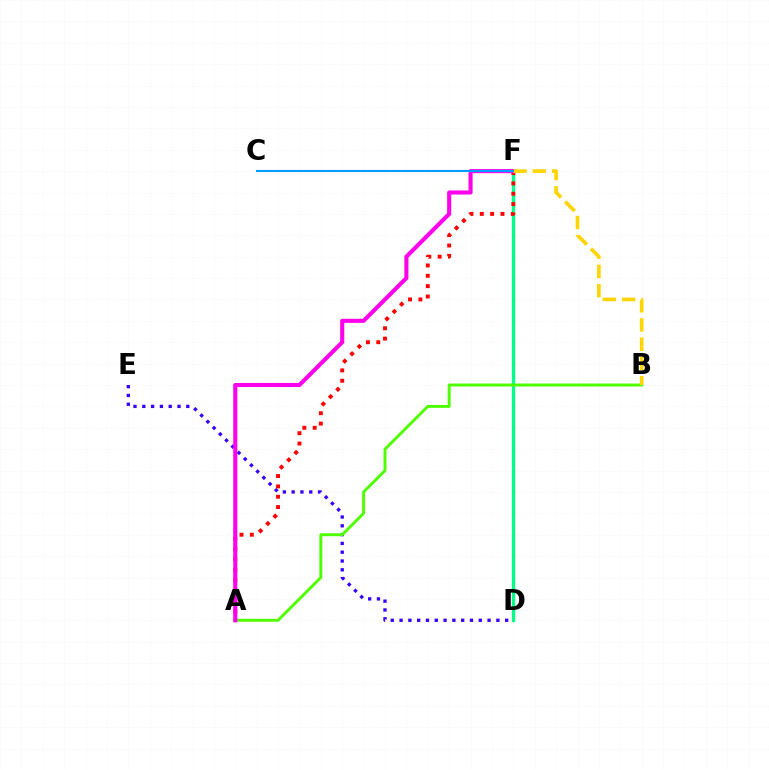{('D', 'F'): [{'color': '#00ff86', 'line_style': 'solid', 'thickness': 2.36}], ('D', 'E'): [{'color': '#3700ff', 'line_style': 'dotted', 'thickness': 2.39}], ('A', 'B'): [{'color': '#4fff00', 'line_style': 'solid', 'thickness': 2.11}], ('A', 'F'): [{'color': '#ff0000', 'line_style': 'dotted', 'thickness': 2.81}, {'color': '#ff00ed', 'line_style': 'solid', 'thickness': 2.94}], ('B', 'F'): [{'color': '#ffd500', 'line_style': 'dashed', 'thickness': 2.62}], ('C', 'F'): [{'color': '#009eff', 'line_style': 'solid', 'thickness': 1.51}]}